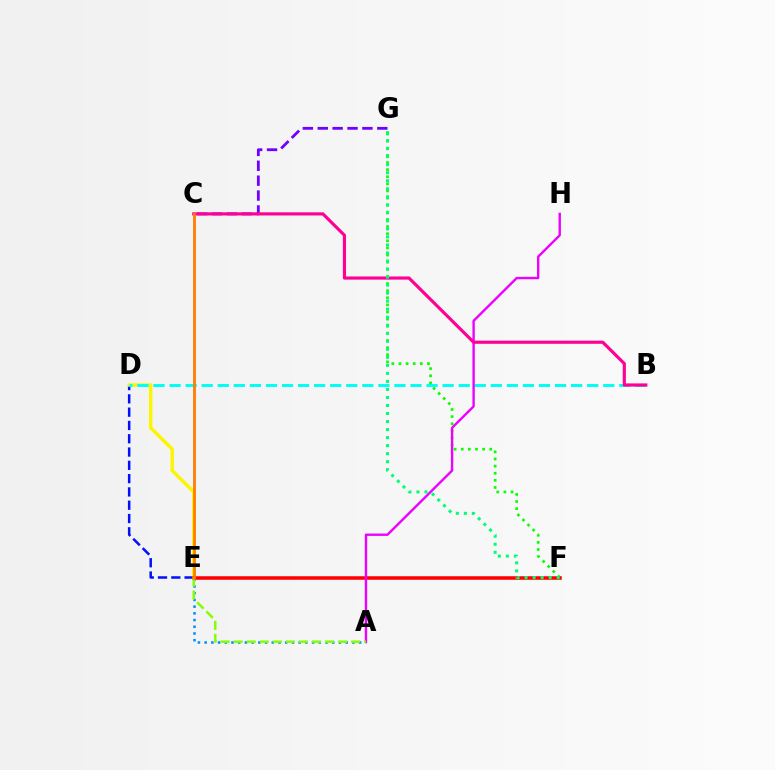{('A', 'E'): [{'color': '#008cff', 'line_style': 'dotted', 'thickness': 1.82}, {'color': '#84ff00', 'line_style': 'dashed', 'thickness': 1.77}], ('D', 'E'): [{'color': '#0010ff', 'line_style': 'dashed', 'thickness': 1.81}, {'color': '#fcf500', 'line_style': 'solid', 'thickness': 2.46}], ('B', 'D'): [{'color': '#00fff6', 'line_style': 'dashed', 'thickness': 2.18}], ('F', 'G'): [{'color': '#08ff00', 'line_style': 'dotted', 'thickness': 1.93}, {'color': '#00ff74', 'line_style': 'dotted', 'thickness': 2.18}], ('C', 'G'): [{'color': '#7200ff', 'line_style': 'dashed', 'thickness': 2.02}], ('E', 'F'): [{'color': '#ff0000', 'line_style': 'solid', 'thickness': 2.53}], ('A', 'H'): [{'color': '#ee00ff', 'line_style': 'solid', 'thickness': 1.71}], ('B', 'C'): [{'color': '#ff0094', 'line_style': 'solid', 'thickness': 2.27}], ('C', 'E'): [{'color': '#ff7c00', 'line_style': 'solid', 'thickness': 1.99}]}